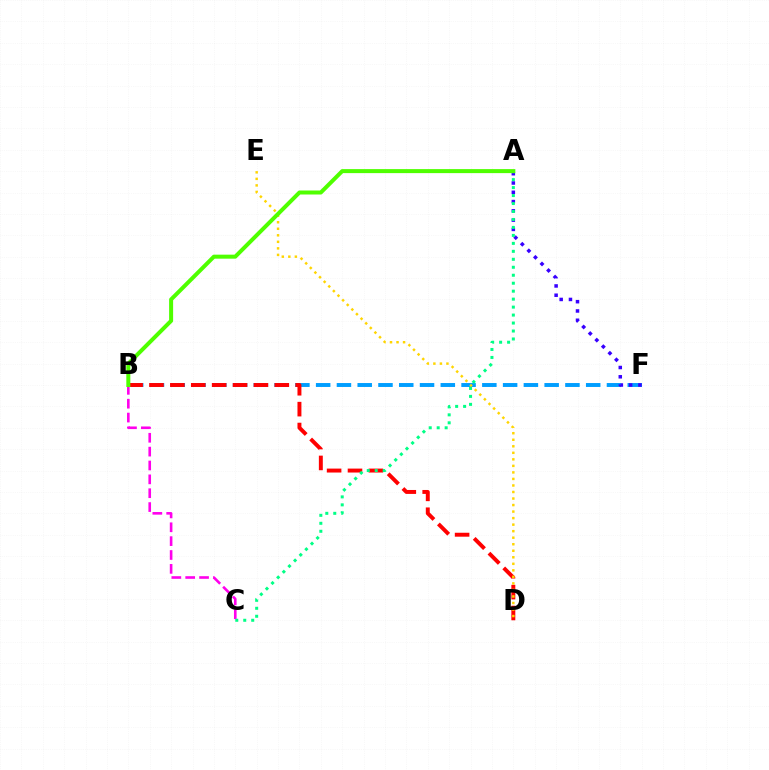{('B', 'F'): [{'color': '#009eff', 'line_style': 'dashed', 'thickness': 2.82}], ('B', 'D'): [{'color': '#ff0000', 'line_style': 'dashed', 'thickness': 2.84}], ('A', 'F'): [{'color': '#3700ff', 'line_style': 'dotted', 'thickness': 2.52}], ('B', 'C'): [{'color': '#ff00ed', 'line_style': 'dashed', 'thickness': 1.88}], ('D', 'E'): [{'color': '#ffd500', 'line_style': 'dotted', 'thickness': 1.77}], ('A', 'C'): [{'color': '#00ff86', 'line_style': 'dotted', 'thickness': 2.17}], ('A', 'B'): [{'color': '#4fff00', 'line_style': 'solid', 'thickness': 2.89}]}